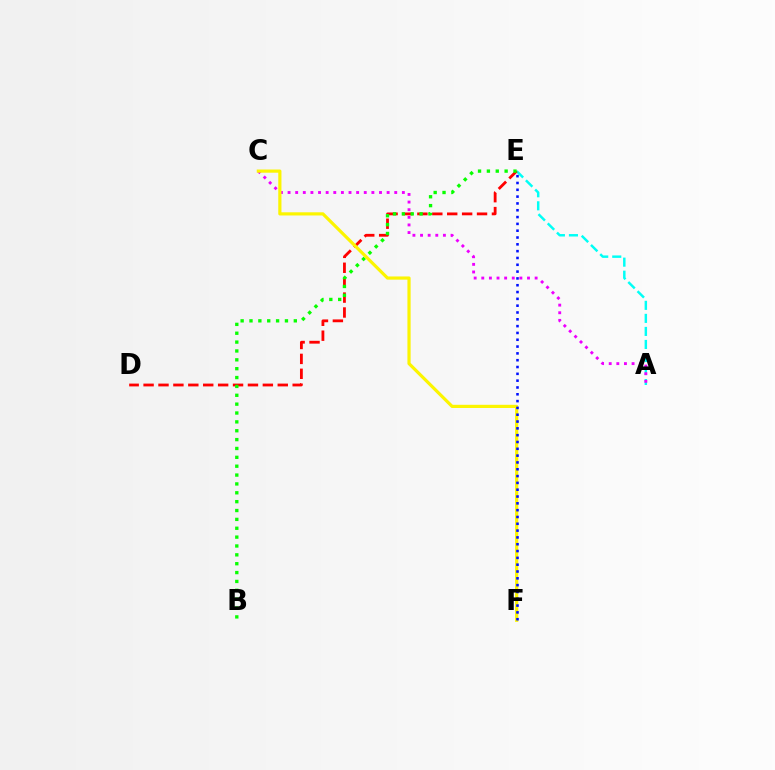{('A', 'E'): [{'color': '#00fff6', 'line_style': 'dashed', 'thickness': 1.77}], ('D', 'E'): [{'color': '#ff0000', 'line_style': 'dashed', 'thickness': 2.03}], ('B', 'E'): [{'color': '#08ff00', 'line_style': 'dotted', 'thickness': 2.41}], ('A', 'C'): [{'color': '#ee00ff', 'line_style': 'dotted', 'thickness': 2.07}], ('C', 'F'): [{'color': '#fcf500', 'line_style': 'solid', 'thickness': 2.3}], ('E', 'F'): [{'color': '#0010ff', 'line_style': 'dotted', 'thickness': 1.85}]}